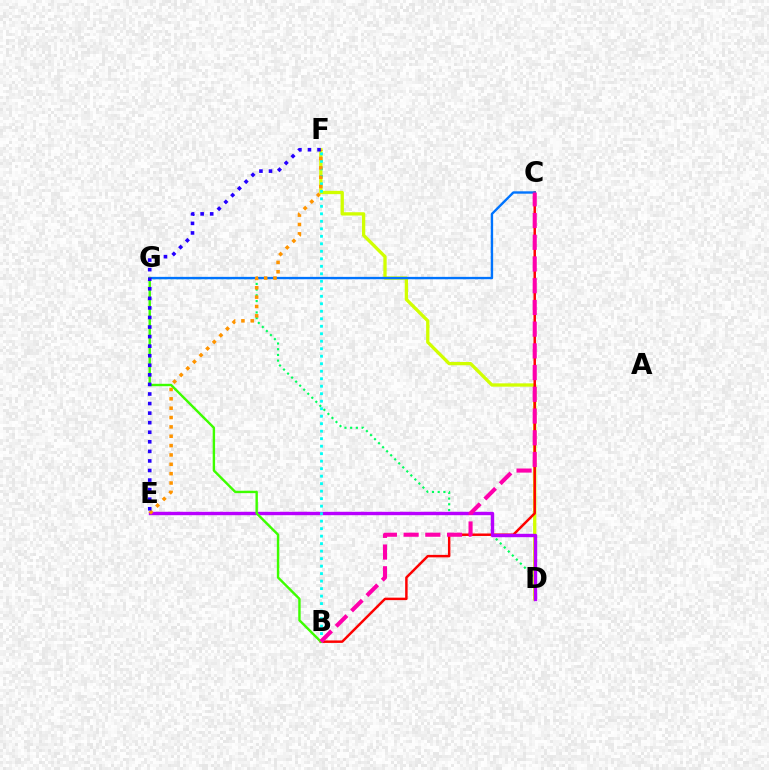{('D', 'G'): [{'color': '#00ff5c', 'line_style': 'dotted', 'thickness': 1.55}], ('D', 'F'): [{'color': '#d1ff00', 'line_style': 'solid', 'thickness': 2.38}], ('B', 'C'): [{'color': '#ff0000', 'line_style': 'solid', 'thickness': 1.78}, {'color': '#ff00ac', 'line_style': 'dashed', 'thickness': 2.95}], ('D', 'E'): [{'color': '#b900ff', 'line_style': 'solid', 'thickness': 2.44}], ('B', 'F'): [{'color': '#00fff6', 'line_style': 'dotted', 'thickness': 2.04}], ('C', 'G'): [{'color': '#0074ff', 'line_style': 'solid', 'thickness': 1.71}], ('B', 'G'): [{'color': '#3dff00', 'line_style': 'solid', 'thickness': 1.73}], ('E', 'F'): [{'color': '#ff9400', 'line_style': 'dotted', 'thickness': 2.54}, {'color': '#2500ff', 'line_style': 'dotted', 'thickness': 2.6}]}